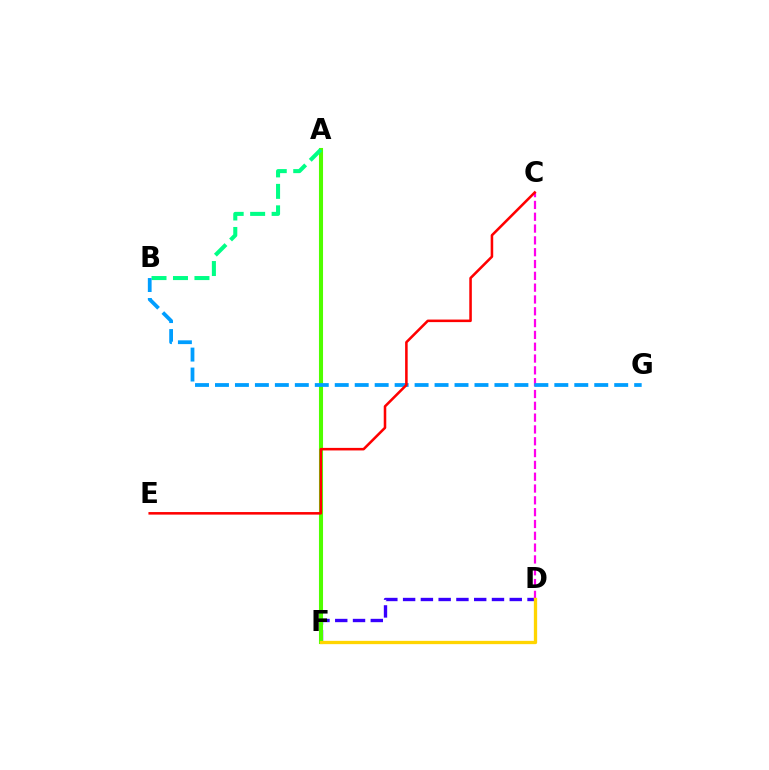{('D', 'F'): [{'color': '#3700ff', 'line_style': 'dashed', 'thickness': 2.41}, {'color': '#ffd500', 'line_style': 'solid', 'thickness': 2.37}], ('A', 'F'): [{'color': '#4fff00', 'line_style': 'solid', 'thickness': 2.94}], ('C', 'D'): [{'color': '#ff00ed', 'line_style': 'dashed', 'thickness': 1.61}], ('A', 'B'): [{'color': '#00ff86', 'line_style': 'dashed', 'thickness': 2.92}], ('B', 'G'): [{'color': '#009eff', 'line_style': 'dashed', 'thickness': 2.71}], ('C', 'E'): [{'color': '#ff0000', 'line_style': 'solid', 'thickness': 1.84}]}